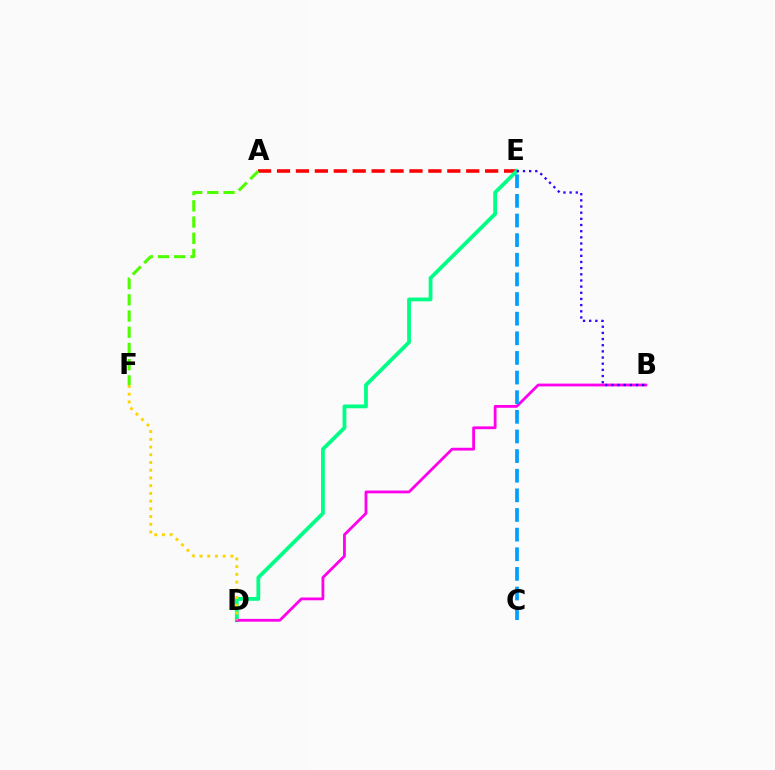{('A', 'E'): [{'color': '#ff0000', 'line_style': 'dashed', 'thickness': 2.57}], ('D', 'E'): [{'color': '#00ff86', 'line_style': 'solid', 'thickness': 2.73}], ('B', 'D'): [{'color': '#ff00ed', 'line_style': 'solid', 'thickness': 2.01}], ('A', 'F'): [{'color': '#4fff00', 'line_style': 'dashed', 'thickness': 2.2}], ('B', 'E'): [{'color': '#3700ff', 'line_style': 'dotted', 'thickness': 1.67}], ('C', 'E'): [{'color': '#009eff', 'line_style': 'dashed', 'thickness': 2.67}], ('D', 'F'): [{'color': '#ffd500', 'line_style': 'dotted', 'thickness': 2.1}]}